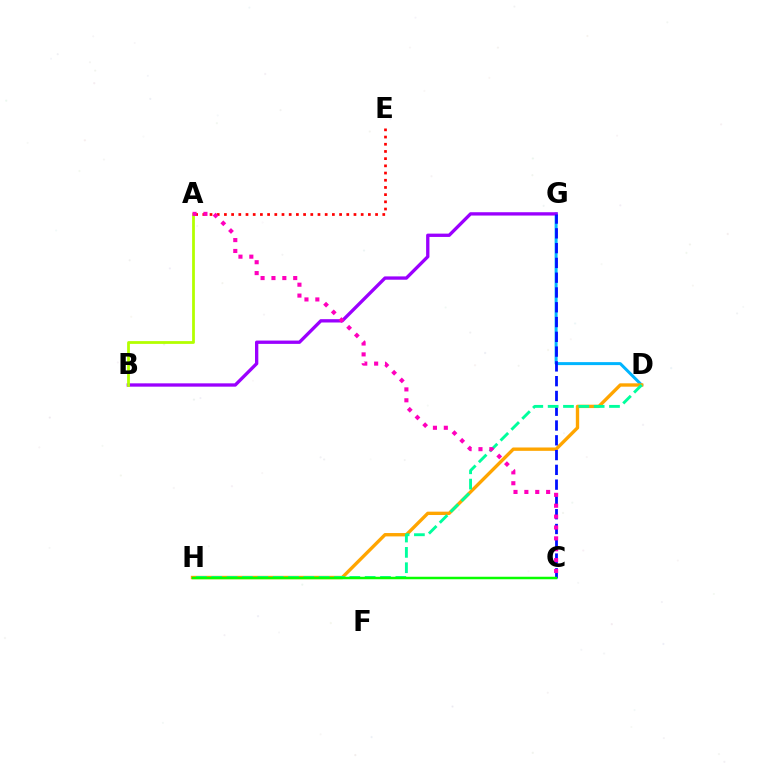{('D', 'G'): [{'color': '#00b5ff', 'line_style': 'solid', 'thickness': 2.15}], ('D', 'H'): [{'color': '#ffa500', 'line_style': 'solid', 'thickness': 2.42}, {'color': '#00ff9d', 'line_style': 'dashed', 'thickness': 2.08}], ('B', 'G'): [{'color': '#9b00ff', 'line_style': 'solid', 'thickness': 2.39}], ('C', 'G'): [{'color': '#0010ff', 'line_style': 'dashed', 'thickness': 2.01}], ('A', 'B'): [{'color': '#b3ff00', 'line_style': 'solid', 'thickness': 2.0}], ('C', 'H'): [{'color': '#08ff00', 'line_style': 'solid', 'thickness': 1.79}], ('A', 'E'): [{'color': '#ff0000', 'line_style': 'dotted', 'thickness': 1.96}], ('A', 'C'): [{'color': '#ff00bd', 'line_style': 'dotted', 'thickness': 2.96}]}